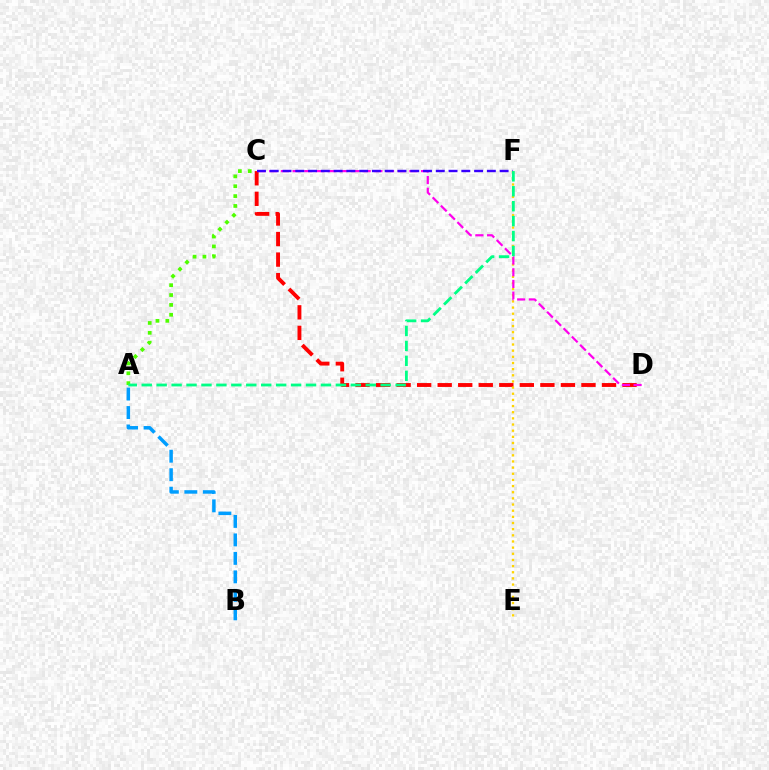{('C', 'D'): [{'color': '#ff0000', 'line_style': 'dashed', 'thickness': 2.79}, {'color': '#ff00ed', 'line_style': 'dashed', 'thickness': 1.59}], ('E', 'F'): [{'color': '#ffd500', 'line_style': 'dotted', 'thickness': 1.67}], ('A', 'B'): [{'color': '#009eff', 'line_style': 'dashed', 'thickness': 2.51}], ('A', 'C'): [{'color': '#4fff00', 'line_style': 'dotted', 'thickness': 2.68}], ('C', 'F'): [{'color': '#3700ff', 'line_style': 'dashed', 'thickness': 1.74}], ('A', 'F'): [{'color': '#00ff86', 'line_style': 'dashed', 'thickness': 2.03}]}